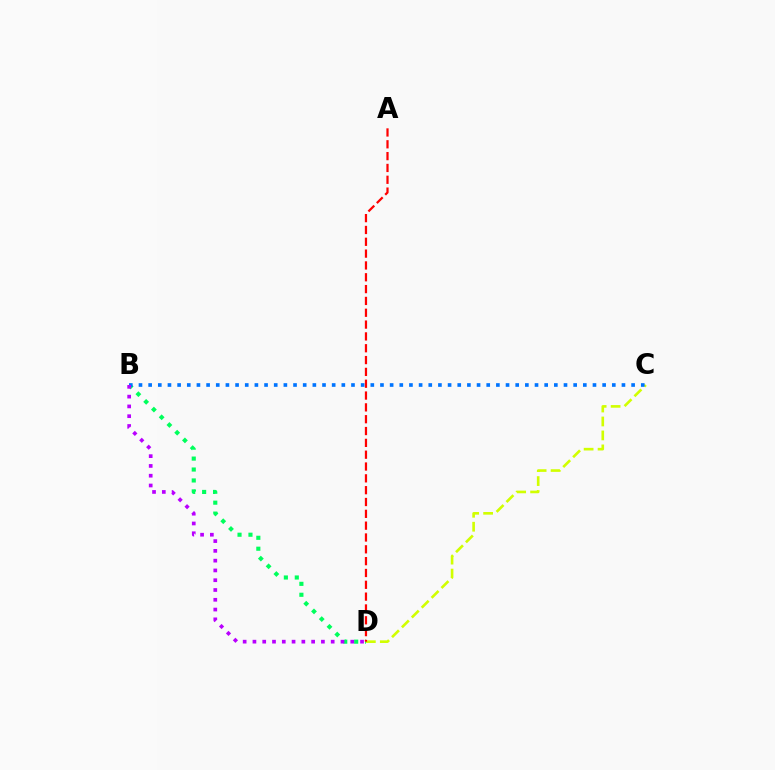{('C', 'D'): [{'color': '#d1ff00', 'line_style': 'dashed', 'thickness': 1.9}], ('B', 'D'): [{'color': '#00ff5c', 'line_style': 'dotted', 'thickness': 2.97}, {'color': '#b900ff', 'line_style': 'dotted', 'thickness': 2.66}], ('B', 'C'): [{'color': '#0074ff', 'line_style': 'dotted', 'thickness': 2.62}], ('A', 'D'): [{'color': '#ff0000', 'line_style': 'dashed', 'thickness': 1.61}]}